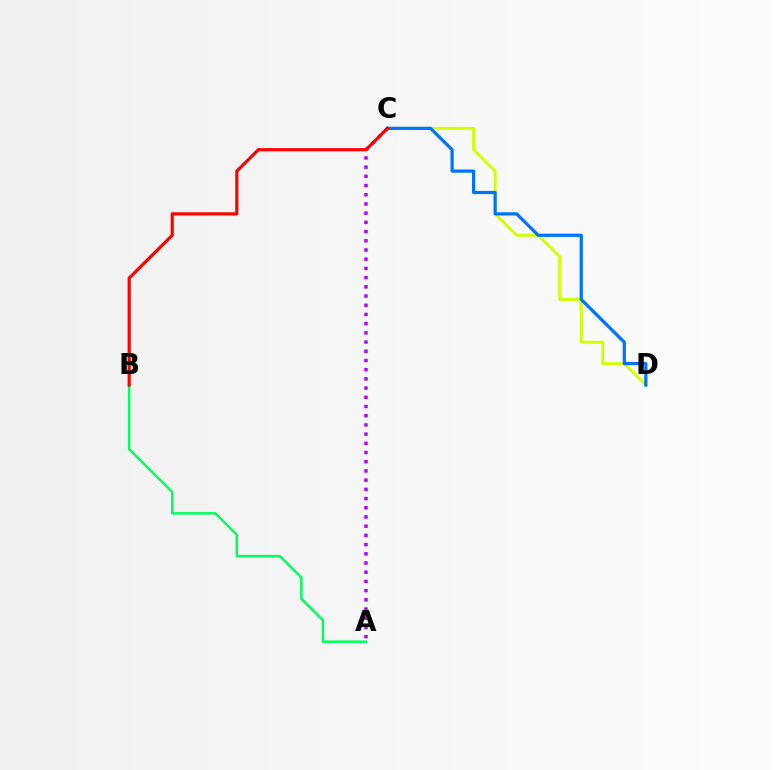{('A', 'B'): [{'color': '#00ff5c', 'line_style': 'solid', 'thickness': 1.8}], ('C', 'D'): [{'color': '#d1ff00', 'line_style': 'solid', 'thickness': 2.1}, {'color': '#0074ff', 'line_style': 'solid', 'thickness': 2.32}], ('A', 'C'): [{'color': '#b900ff', 'line_style': 'dotted', 'thickness': 2.5}], ('B', 'C'): [{'color': '#ff0000', 'line_style': 'solid', 'thickness': 2.28}]}